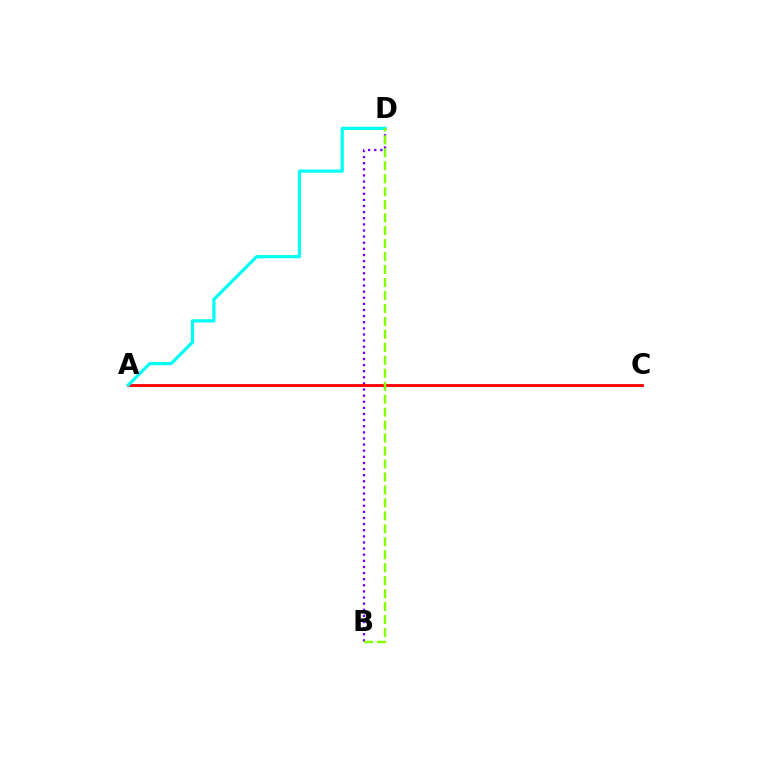{('B', 'D'): [{'color': '#7200ff', 'line_style': 'dotted', 'thickness': 1.66}, {'color': '#84ff00', 'line_style': 'dashed', 'thickness': 1.76}], ('A', 'C'): [{'color': '#ff0000', 'line_style': 'solid', 'thickness': 2.05}], ('A', 'D'): [{'color': '#00fff6', 'line_style': 'solid', 'thickness': 2.31}]}